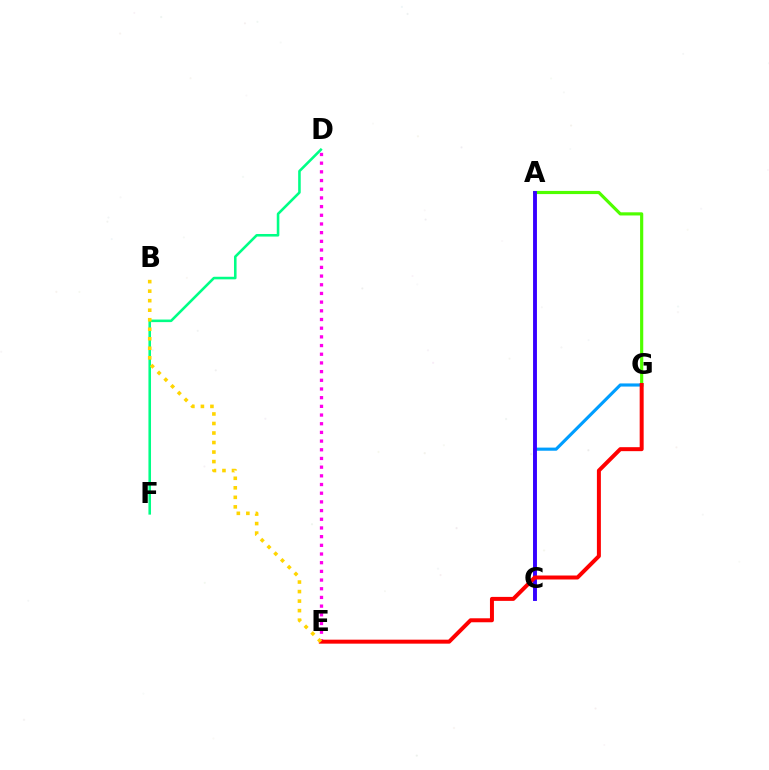{('D', 'F'): [{'color': '#00ff86', 'line_style': 'solid', 'thickness': 1.85}], ('D', 'E'): [{'color': '#ff00ed', 'line_style': 'dotted', 'thickness': 2.36}], ('A', 'G'): [{'color': '#4fff00', 'line_style': 'solid', 'thickness': 2.28}], ('C', 'G'): [{'color': '#009eff', 'line_style': 'solid', 'thickness': 2.25}], ('A', 'C'): [{'color': '#3700ff', 'line_style': 'solid', 'thickness': 2.79}], ('E', 'G'): [{'color': '#ff0000', 'line_style': 'solid', 'thickness': 2.87}], ('B', 'E'): [{'color': '#ffd500', 'line_style': 'dotted', 'thickness': 2.59}]}